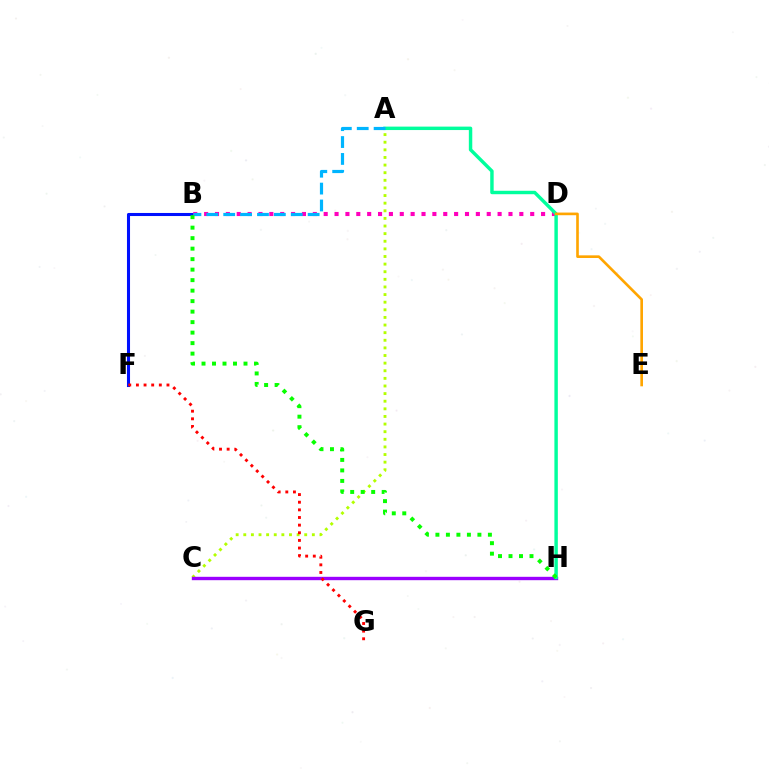{('A', 'C'): [{'color': '#b3ff00', 'line_style': 'dotted', 'thickness': 2.07}], ('B', 'F'): [{'color': '#0010ff', 'line_style': 'solid', 'thickness': 2.21}], ('C', 'H'): [{'color': '#9b00ff', 'line_style': 'solid', 'thickness': 2.43}], ('B', 'D'): [{'color': '#ff00bd', 'line_style': 'dotted', 'thickness': 2.95}], ('A', 'H'): [{'color': '#00ff9d', 'line_style': 'solid', 'thickness': 2.47}], ('F', 'G'): [{'color': '#ff0000', 'line_style': 'dotted', 'thickness': 2.08}], ('D', 'E'): [{'color': '#ffa500', 'line_style': 'solid', 'thickness': 1.9}], ('A', 'B'): [{'color': '#00b5ff', 'line_style': 'dashed', 'thickness': 2.29}], ('B', 'H'): [{'color': '#08ff00', 'line_style': 'dotted', 'thickness': 2.85}]}